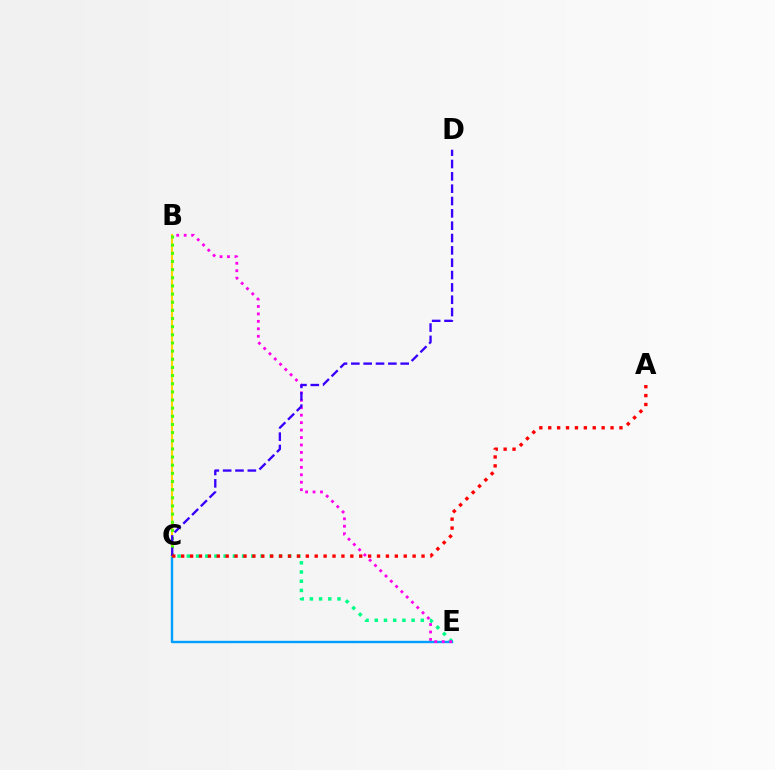{('C', 'E'): [{'color': '#00ff86', 'line_style': 'dotted', 'thickness': 2.5}, {'color': '#009eff', 'line_style': 'solid', 'thickness': 1.72}], ('B', 'E'): [{'color': '#ff00ed', 'line_style': 'dotted', 'thickness': 2.02}], ('B', 'C'): [{'color': '#ffd500', 'line_style': 'solid', 'thickness': 1.5}, {'color': '#4fff00', 'line_style': 'dotted', 'thickness': 2.21}], ('C', 'D'): [{'color': '#3700ff', 'line_style': 'dashed', 'thickness': 1.68}], ('A', 'C'): [{'color': '#ff0000', 'line_style': 'dotted', 'thickness': 2.42}]}